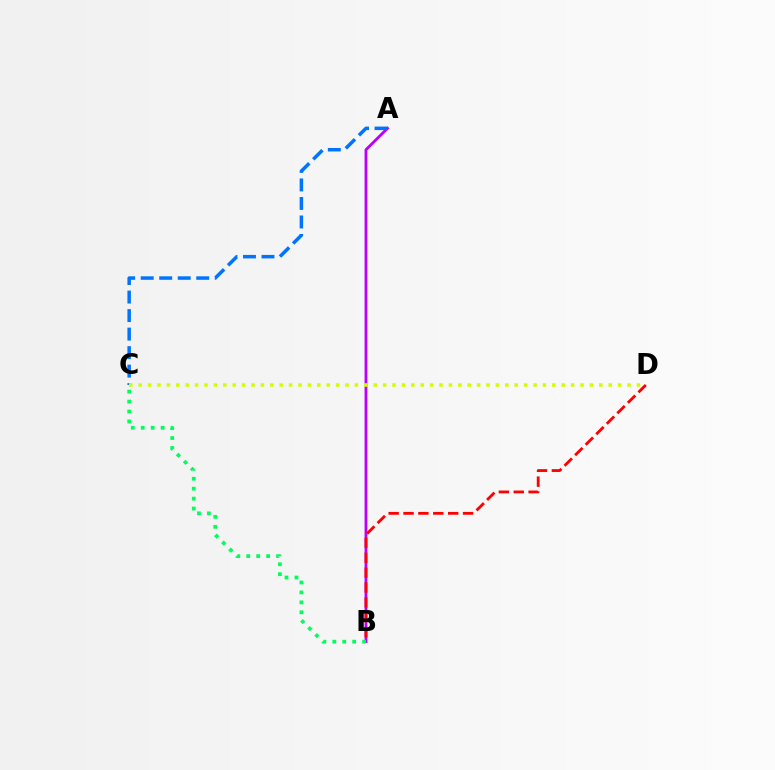{('A', 'B'): [{'color': '#b900ff', 'line_style': 'solid', 'thickness': 2.03}], ('B', 'D'): [{'color': '#ff0000', 'line_style': 'dashed', 'thickness': 2.02}], ('A', 'C'): [{'color': '#0074ff', 'line_style': 'dashed', 'thickness': 2.52}], ('C', 'D'): [{'color': '#d1ff00', 'line_style': 'dotted', 'thickness': 2.55}], ('B', 'C'): [{'color': '#00ff5c', 'line_style': 'dotted', 'thickness': 2.7}]}